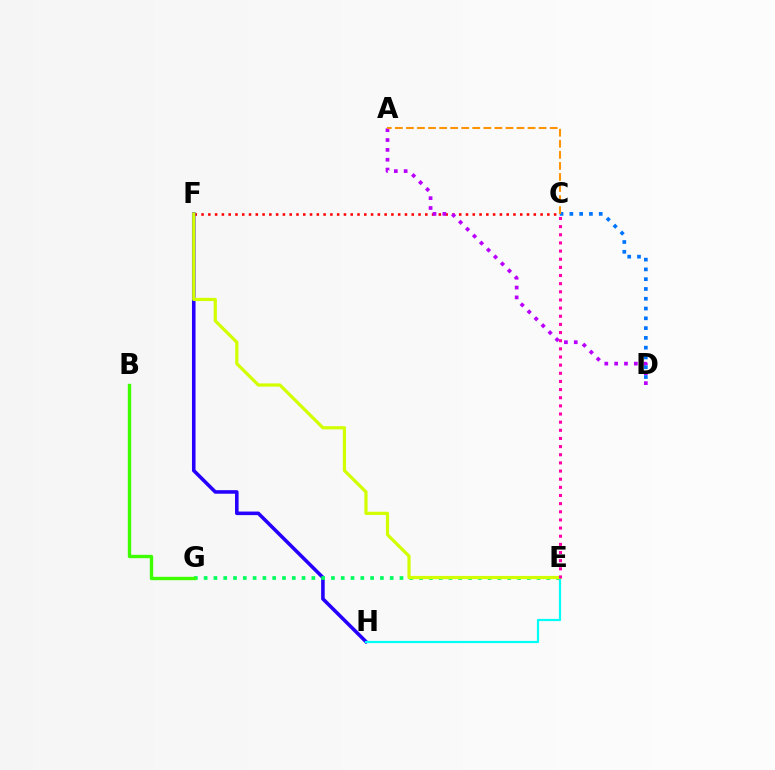{('C', 'F'): [{'color': '#ff0000', 'line_style': 'dotted', 'thickness': 1.84}], ('F', 'H'): [{'color': '#2500ff', 'line_style': 'solid', 'thickness': 2.57}], ('E', 'G'): [{'color': '#00ff5c', 'line_style': 'dotted', 'thickness': 2.66}], ('E', 'H'): [{'color': '#00fff6', 'line_style': 'solid', 'thickness': 1.58}], ('E', 'F'): [{'color': '#d1ff00', 'line_style': 'solid', 'thickness': 2.31}], ('B', 'G'): [{'color': '#3dff00', 'line_style': 'solid', 'thickness': 2.42}], ('A', 'D'): [{'color': '#b900ff', 'line_style': 'dotted', 'thickness': 2.67}], ('C', 'D'): [{'color': '#0074ff', 'line_style': 'dotted', 'thickness': 2.66}], ('A', 'C'): [{'color': '#ff9400', 'line_style': 'dashed', 'thickness': 1.5}], ('C', 'E'): [{'color': '#ff00ac', 'line_style': 'dotted', 'thickness': 2.21}]}